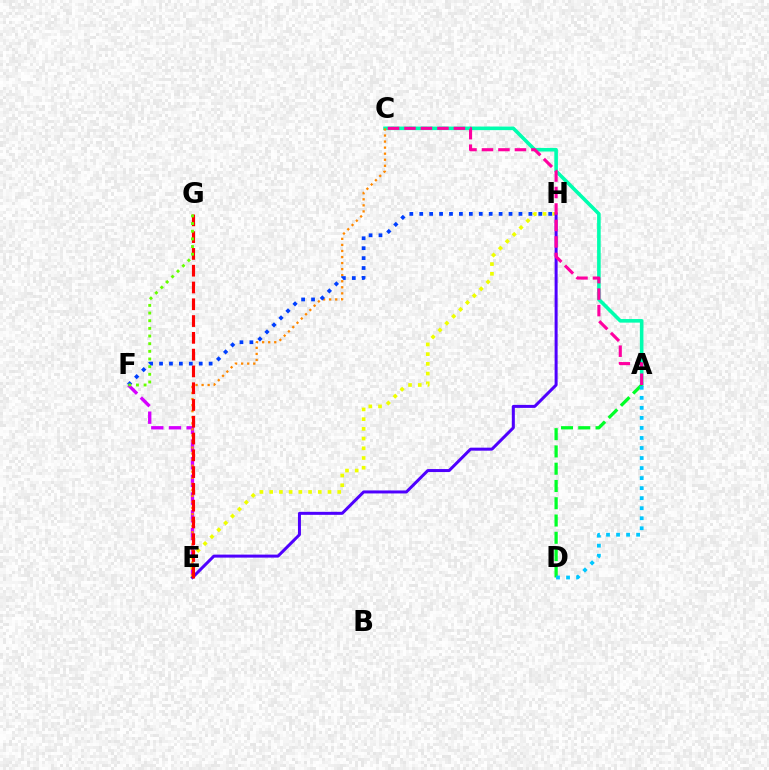{('A', 'C'): [{'color': '#00ffaf', 'line_style': 'solid', 'thickness': 2.59}, {'color': '#ff00a0', 'line_style': 'dashed', 'thickness': 2.24}], ('E', 'F'): [{'color': '#d600ff', 'line_style': 'dashed', 'thickness': 2.4}], ('E', 'H'): [{'color': '#eeff00', 'line_style': 'dotted', 'thickness': 2.64}, {'color': '#4f00ff', 'line_style': 'solid', 'thickness': 2.16}], ('C', 'E'): [{'color': '#ff8800', 'line_style': 'dotted', 'thickness': 1.64}], ('E', 'G'): [{'color': '#ff0000', 'line_style': 'dashed', 'thickness': 2.28}], ('A', 'D'): [{'color': '#00ff27', 'line_style': 'dashed', 'thickness': 2.35}, {'color': '#00c7ff', 'line_style': 'dotted', 'thickness': 2.73}], ('F', 'H'): [{'color': '#003fff', 'line_style': 'dotted', 'thickness': 2.7}], ('F', 'G'): [{'color': '#66ff00', 'line_style': 'dotted', 'thickness': 2.08}]}